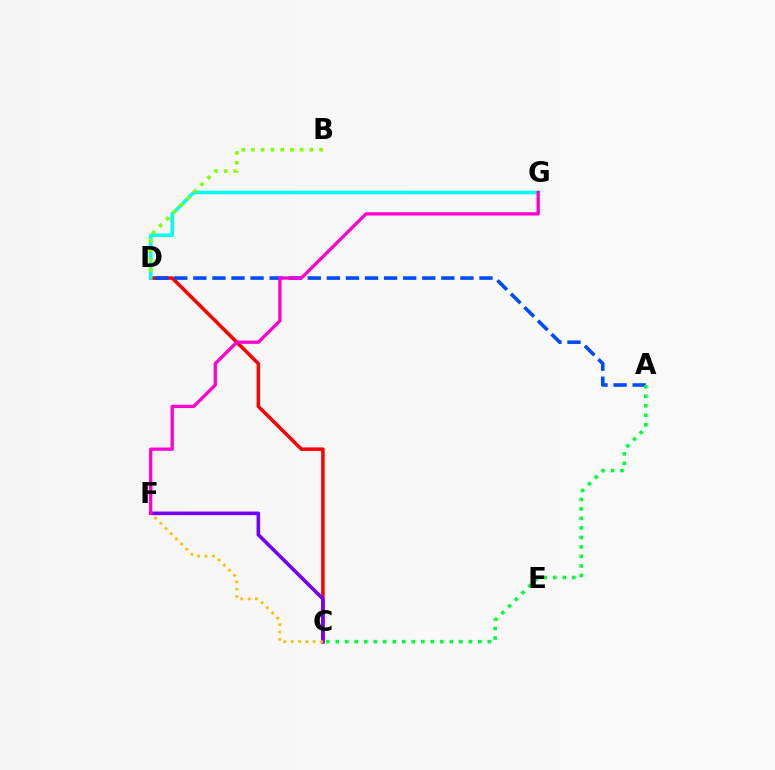{('C', 'D'): [{'color': '#ff0000', 'line_style': 'solid', 'thickness': 2.53}], ('A', 'D'): [{'color': '#004bff', 'line_style': 'dashed', 'thickness': 2.59}], ('A', 'C'): [{'color': '#00ff39', 'line_style': 'dotted', 'thickness': 2.58}], ('C', 'F'): [{'color': '#7200ff', 'line_style': 'solid', 'thickness': 2.58}, {'color': '#ffbd00', 'line_style': 'dotted', 'thickness': 1.99}], ('D', 'G'): [{'color': '#00fff6', 'line_style': 'solid', 'thickness': 2.53}], ('B', 'D'): [{'color': '#84ff00', 'line_style': 'dotted', 'thickness': 2.64}], ('F', 'G'): [{'color': '#ff00cf', 'line_style': 'solid', 'thickness': 2.36}]}